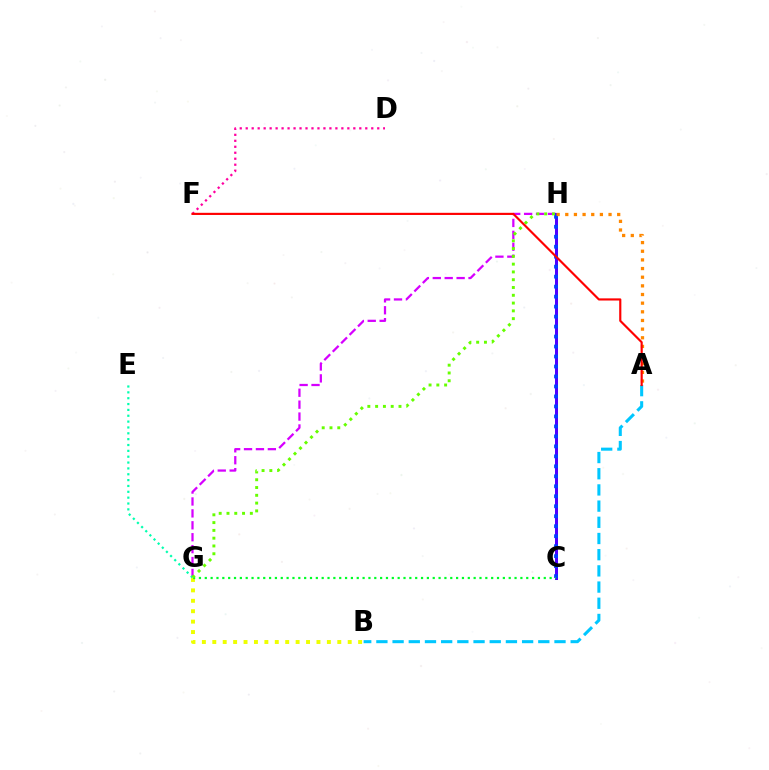{('G', 'H'): [{'color': '#d600ff', 'line_style': 'dashed', 'thickness': 1.62}, {'color': '#66ff00', 'line_style': 'dotted', 'thickness': 2.12}], ('E', 'G'): [{'color': '#00ffaf', 'line_style': 'dotted', 'thickness': 1.59}], ('A', 'B'): [{'color': '#00c7ff', 'line_style': 'dashed', 'thickness': 2.2}], ('C', 'H'): [{'color': '#4f00ff', 'line_style': 'solid', 'thickness': 2.17}, {'color': '#003fff', 'line_style': 'dotted', 'thickness': 2.71}], ('B', 'G'): [{'color': '#eeff00', 'line_style': 'dotted', 'thickness': 2.83}], ('D', 'F'): [{'color': '#ff00a0', 'line_style': 'dotted', 'thickness': 1.62}], ('A', 'H'): [{'color': '#ff8800', 'line_style': 'dotted', 'thickness': 2.35}], ('C', 'G'): [{'color': '#00ff27', 'line_style': 'dotted', 'thickness': 1.59}], ('A', 'F'): [{'color': '#ff0000', 'line_style': 'solid', 'thickness': 1.55}]}